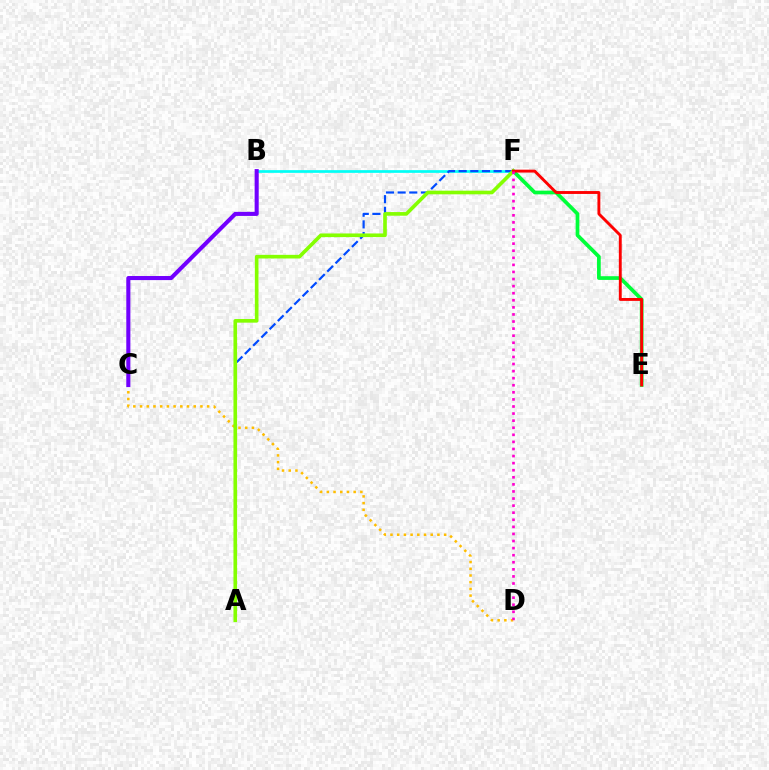{('E', 'F'): [{'color': '#00ff39', 'line_style': 'solid', 'thickness': 2.67}, {'color': '#ff0000', 'line_style': 'solid', 'thickness': 2.08}], ('B', 'F'): [{'color': '#00fff6', 'line_style': 'solid', 'thickness': 1.95}], ('A', 'F'): [{'color': '#004bff', 'line_style': 'dashed', 'thickness': 1.58}, {'color': '#84ff00', 'line_style': 'solid', 'thickness': 2.62}], ('C', 'D'): [{'color': '#ffbd00', 'line_style': 'dotted', 'thickness': 1.82}], ('B', 'C'): [{'color': '#7200ff', 'line_style': 'solid', 'thickness': 2.93}], ('D', 'F'): [{'color': '#ff00cf', 'line_style': 'dotted', 'thickness': 1.92}]}